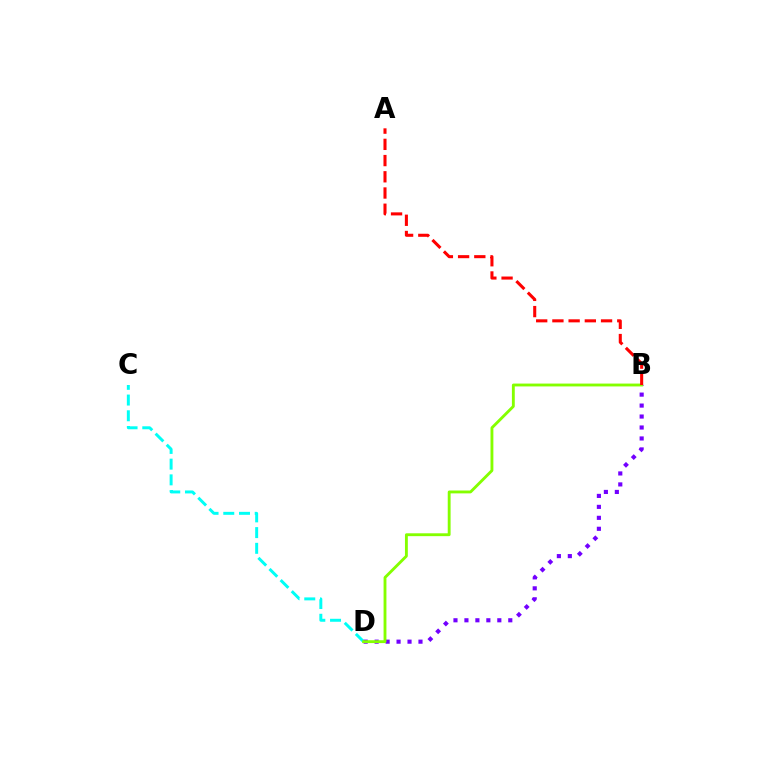{('C', 'D'): [{'color': '#00fff6', 'line_style': 'dashed', 'thickness': 2.14}], ('B', 'D'): [{'color': '#7200ff', 'line_style': 'dotted', 'thickness': 2.98}, {'color': '#84ff00', 'line_style': 'solid', 'thickness': 2.06}], ('A', 'B'): [{'color': '#ff0000', 'line_style': 'dashed', 'thickness': 2.2}]}